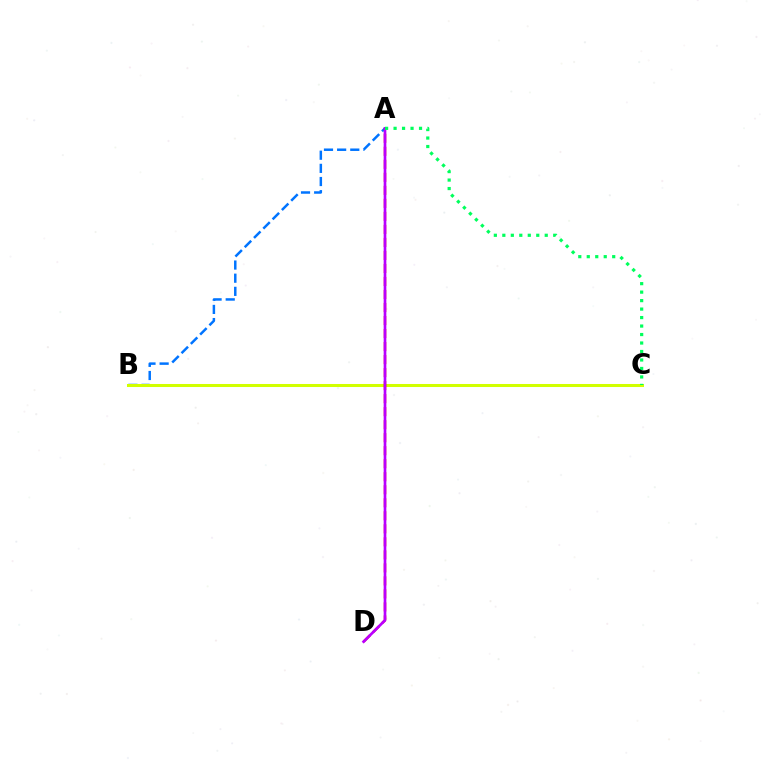{('A', 'B'): [{'color': '#0074ff', 'line_style': 'dashed', 'thickness': 1.79}], ('B', 'C'): [{'color': '#d1ff00', 'line_style': 'solid', 'thickness': 2.18}], ('A', 'D'): [{'color': '#ff0000', 'line_style': 'dashed', 'thickness': 1.77}, {'color': '#b900ff', 'line_style': 'solid', 'thickness': 1.93}], ('A', 'C'): [{'color': '#00ff5c', 'line_style': 'dotted', 'thickness': 2.3}]}